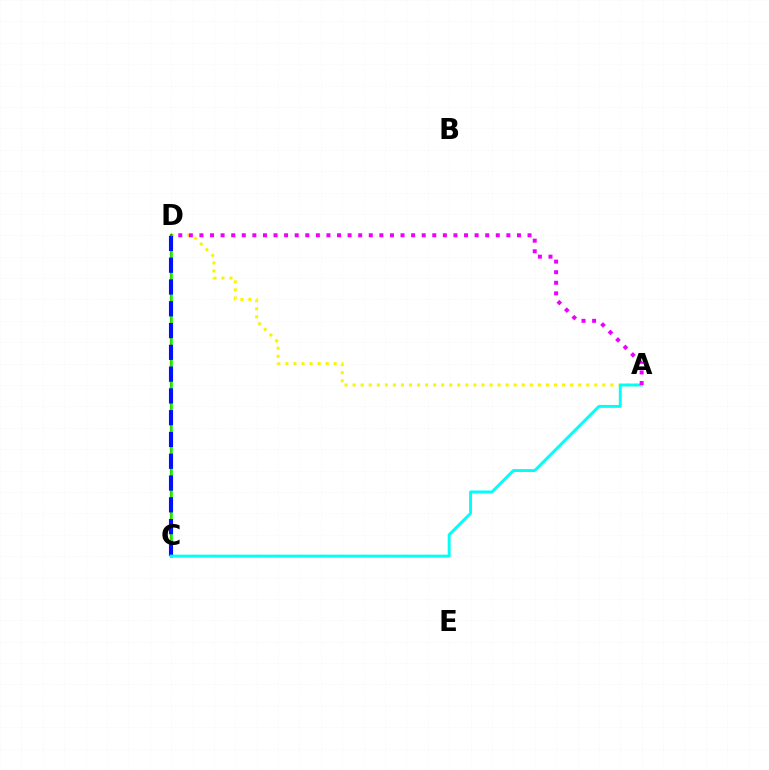{('A', 'D'): [{'color': '#fcf500', 'line_style': 'dotted', 'thickness': 2.19}, {'color': '#ee00ff', 'line_style': 'dotted', 'thickness': 2.88}], ('C', 'D'): [{'color': '#ff0000', 'line_style': 'solid', 'thickness': 1.58}, {'color': '#08ff00', 'line_style': 'solid', 'thickness': 1.88}, {'color': '#0010ff', 'line_style': 'dashed', 'thickness': 2.96}], ('A', 'C'): [{'color': '#00fff6', 'line_style': 'solid', 'thickness': 2.1}]}